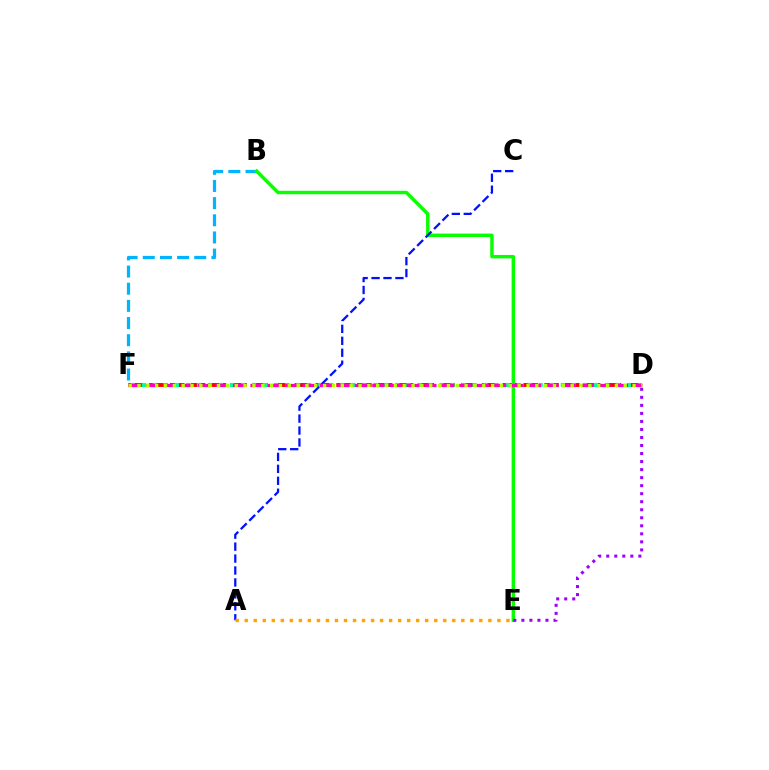{('B', 'F'): [{'color': '#00b5ff', 'line_style': 'dashed', 'thickness': 2.33}], ('D', 'F'): [{'color': '#ff0000', 'line_style': 'dashed', 'thickness': 2.83}, {'color': '#00ff9d', 'line_style': 'dotted', 'thickness': 3.0}, {'color': '#ff00bd', 'line_style': 'dashed', 'thickness': 2.36}, {'color': '#b3ff00', 'line_style': 'dotted', 'thickness': 2.4}], ('B', 'E'): [{'color': '#08ff00', 'line_style': 'solid', 'thickness': 2.47}], ('A', 'C'): [{'color': '#0010ff', 'line_style': 'dashed', 'thickness': 1.62}], ('D', 'E'): [{'color': '#9b00ff', 'line_style': 'dotted', 'thickness': 2.18}], ('A', 'E'): [{'color': '#ffa500', 'line_style': 'dotted', 'thickness': 2.45}]}